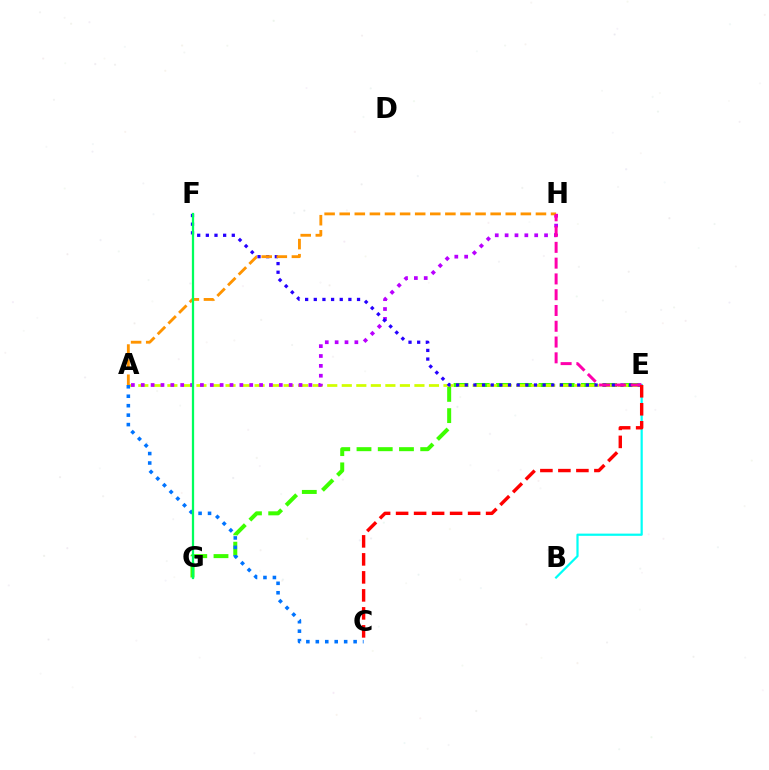{('E', 'G'): [{'color': '#3dff00', 'line_style': 'dashed', 'thickness': 2.88}], ('A', 'E'): [{'color': '#d1ff00', 'line_style': 'dashed', 'thickness': 1.97}], ('A', 'H'): [{'color': '#b900ff', 'line_style': 'dotted', 'thickness': 2.68}, {'color': '#ff9400', 'line_style': 'dashed', 'thickness': 2.05}], ('A', 'C'): [{'color': '#0074ff', 'line_style': 'dotted', 'thickness': 2.57}], ('E', 'F'): [{'color': '#2500ff', 'line_style': 'dotted', 'thickness': 2.35}], ('B', 'E'): [{'color': '#00fff6', 'line_style': 'solid', 'thickness': 1.6}], ('E', 'H'): [{'color': '#ff00ac', 'line_style': 'dashed', 'thickness': 2.14}], ('C', 'E'): [{'color': '#ff0000', 'line_style': 'dashed', 'thickness': 2.45}], ('F', 'G'): [{'color': '#00ff5c', 'line_style': 'solid', 'thickness': 1.62}]}